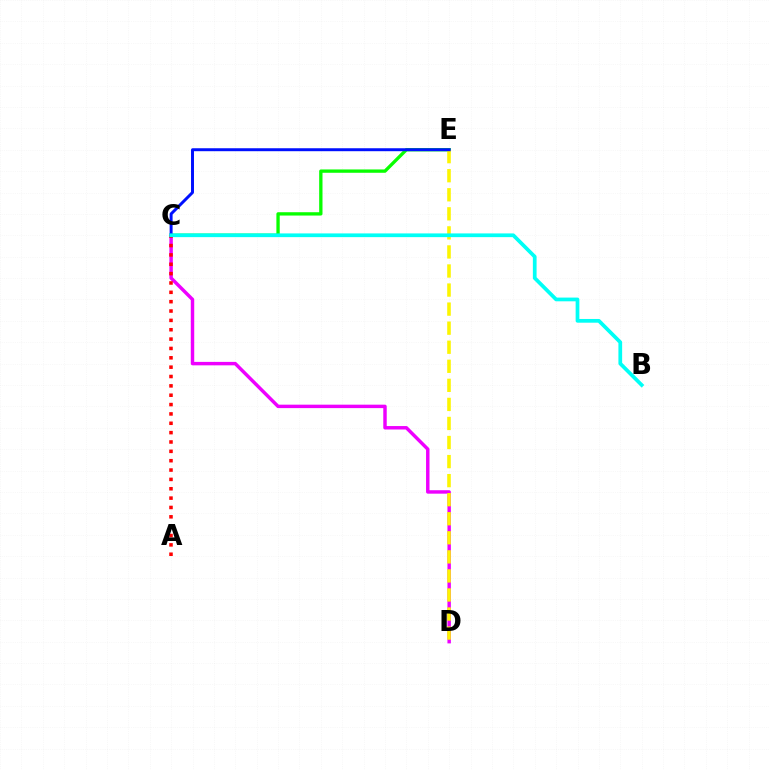{('C', 'E'): [{'color': '#08ff00', 'line_style': 'solid', 'thickness': 2.39}, {'color': '#0010ff', 'line_style': 'solid', 'thickness': 2.13}], ('C', 'D'): [{'color': '#ee00ff', 'line_style': 'solid', 'thickness': 2.48}], ('D', 'E'): [{'color': '#fcf500', 'line_style': 'dashed', 'thickness': 2.59}], ('A', 'C'): [{'color': '#ff0000', 'line_style': 'dotted', 'thickness': 2.54}], ('B', 'C'): [{'color': '#00fff6', 'line_style': 'solid', 'thickness': 2.68}]}